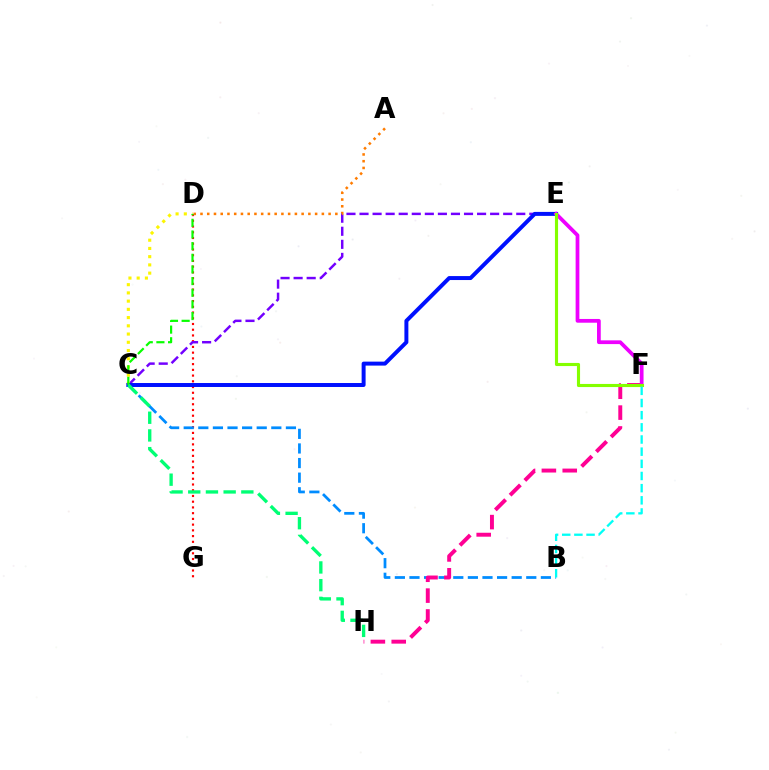{('D', 'G'): [{'color': '#ff0000', 'line_style': 'dotted', 'thickness': 1.56}], ('C', 'E'): [{'color': '#7200ff', 'line_style': 'dashed', 'thickness': 1.77}, {'color': '#0010ff', 'line_style': 'solid', 'thickness': 2.86}], ('C', 'D'): [{'color': '#fcf500', 'line_style': 'dotted', 'thickness': 2.24}, {'color': '#08ff00', 'line_style': 'dashed', 'thickness': 1.58}], ('B', 'C'): [{'color': '#008cff', 'line_style': 'dashed', 'thickness': 1.98}], ('F', 'H'): [{'color': '#ff0094', 'line_style': 'dashed', 'thickness': 2.83}], ('E', 'F'): [{'color': '#ee00ff', 'line_style': 'solid', 'thickness': 2.7}, {'color': '#84ff00', 'line_style': 'solid', 'thickness': 2.24}], ('B', 'F'): [{'color': '#00fff6', 'line_style': 'dashed', 'thickness': 1.65}], ('A', 'D'): [{'color': '#ff7c00', 'line_style': 'dotted', 'thickness': 1.83}], ('C', 'H'): [{'color': '#00ff74', 'line_style': 'dashed', 'thickness': 2.4}]}